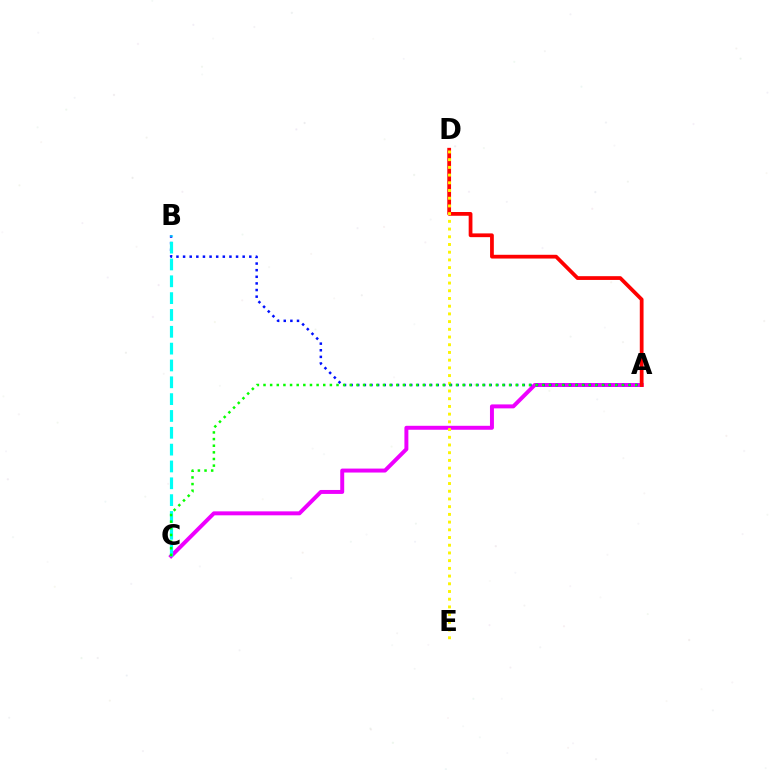{('A', 'C'): [{'color': '#ee00ff', 'line_style': 'solid', 'thickness': 2.85}, {'color': '#08ff00', 'line_style': 'dotted', 'thickness': 1.8}], ('A', 'D'): [{'color': '#ff0000', 'line_style': 'solid', 'thickness': 2.71}], ('D', 'E'): [{'color': '#fcf500', 'line_style': 'dotted', 'thickness': 2.1}], ('A', 'B'): [{'color': '#0010ff', 'line_style': 'dotted', 'thickness': 1.8}], ('B', 'C'): [{'color': '#00fff6', 'line_style': 'dashed', 'thickness': 2.29}]}